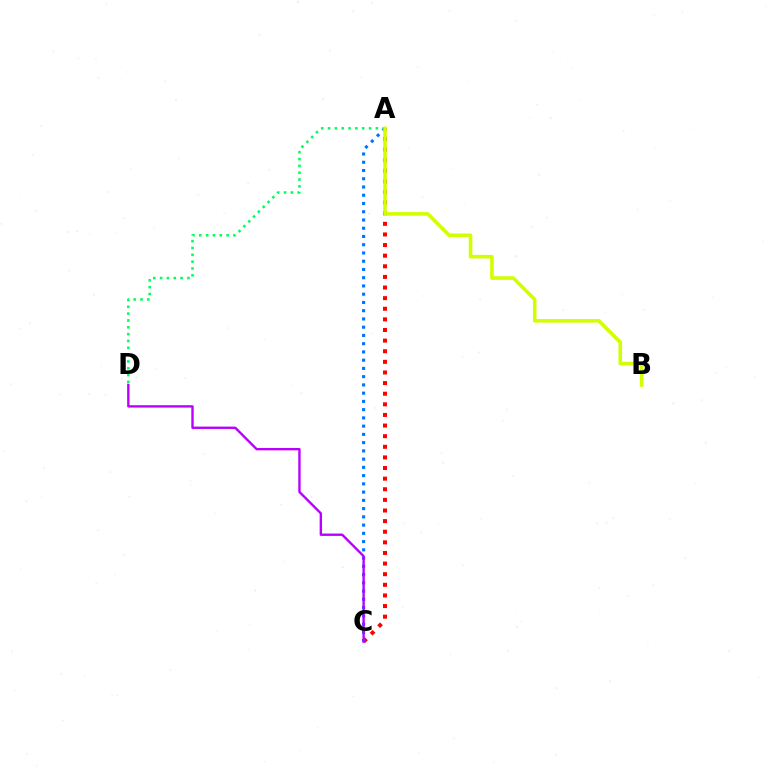{('A', 'D'): [{'color': '#00ff5c', 'line_style': 'dotted', 'thickness': 1.86}], ('A', 'C'): [{'color': '#ff0000', 'line_style': 'dotted', 'thickness': 2.88}, {'color': '#0074ff', 'line_style': 'dotted', 'thickness': 2.24}], ('C', 'D'): [{'color': '#b900ff', 'line_style': 'solid', 'thickness': 1.71}], ('A', 'B'): [{'color': '#d1ff00', 'line_style': 'solid', 'thickness': 2.58}]}